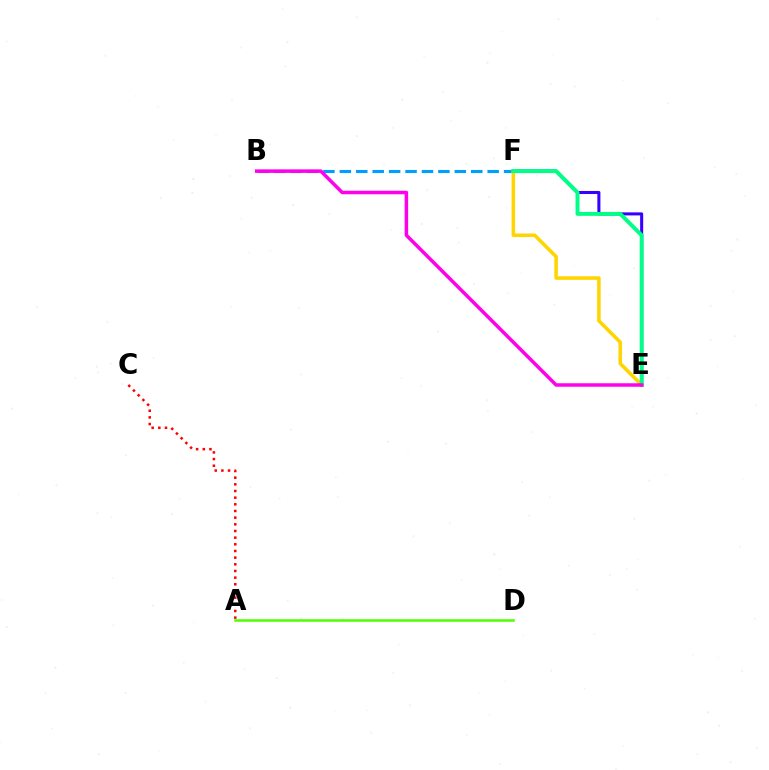{('B', 'F'): [{'color': '#009eff', 'line_style': 'dashed', 'thickness': 2.23}], ('E', 'F'): [{'color': '#3700ff', 'line_style': 'solid', 'thickness': 2.2}, {'color': '#ffd500', 'line_style': 'solid', 'thickness': 2.56}, {'color': '#00ff86', 'line_style': 'solid', 'thickness': 2.83}], ('A', 'C'): [{'color': '#ff0000', 'line_style': 'dotted', 'thickness': 1.81}], ('B', 'E'): [{'color': '#ff00ed', 'line_style': 'solid', 'thickness': 2.52}], ('A', 'D'): [{'color': '#4fff00', 'line_style': 'solid', 'thickness': 1.8}]}